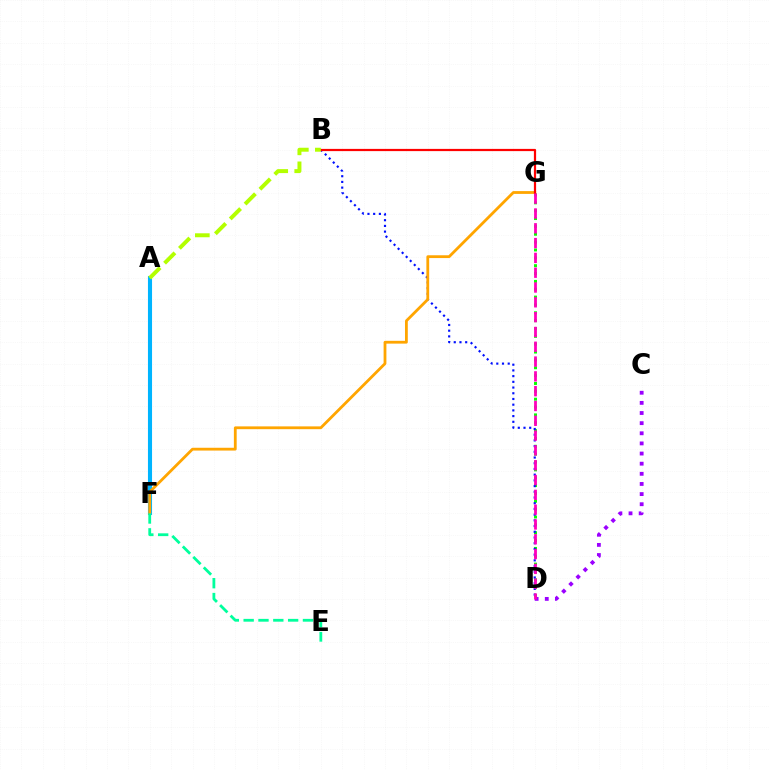{('D', 'G'): [{'color': '#08ff00', 'line_style': 'dotted', 'thickness': 2.13}, {'color': '#ff00bd', 'line_style': 'dashed', 'thickness': 2.01}], ('A', 'F'): [{'color': '#00b5ff', 'line_style': 'solid', 'thickness': 2.95}], ('B', 'D'): [{'color': '#0010ff', 'line_style': 'dotted', 'thickness': 1.55}], ('C', 'D'): [{'color': '#9b00ff', 'line_style': 'dotted', 'thickness': 2.75}], ('F', 'G'): [{'color': '#ffa500', 'line_style': 'solid', 'thickness': 2.02}], ('B', 'G'): [{'color': '#ff0000', 'line_style': 'solid', 'thickness': 1.6}], ('A', 'B'): [{'color': '#b3ff00', 'line_style': 'dashed', 'thickness': 2.85}], ('E', 'F'): [{'color': '#00ff9d', 'line_style': 'dashed', 'thickness': 2.01}]}